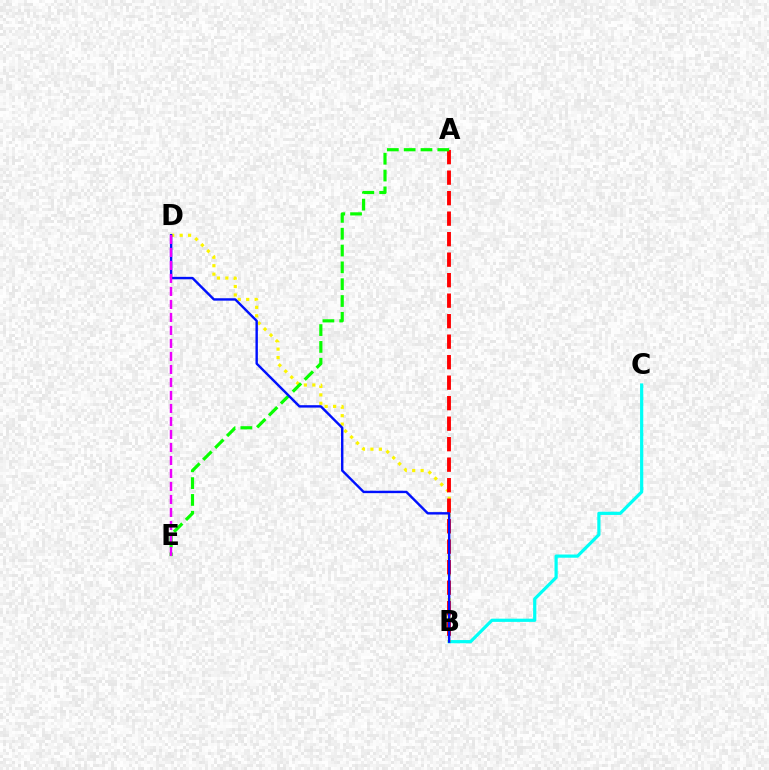{('B', 'C'): [{'color': '#00fff6', 'line_style': 'solid', 'thickness': 2.31}], ('B', 'D'): [{'color': '#fcf500', 'line_style': 'dotted', 'thickness': 2.29}, {'color': '#0010ff', 'line_style': 'solid', 'thickness': 1.73}], ('A', 'B'): [{'color': '#ff0000', 'line_style': 'dashed', 'thickness': 2.79}], ('A', 'E'): [{'color': '#08ff00', 'line_style': 'dashed', 'thickness': 2.29}], ('D', 'E'): [{'color': '#ee00ff', 'line_style': 'dashed', 'thickness': 1.77}]}